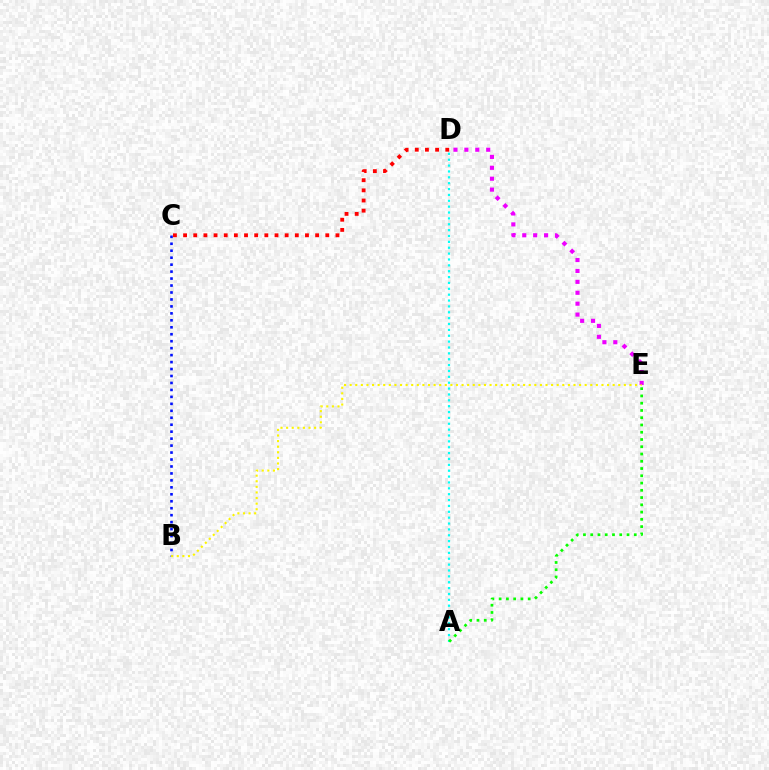{('A', 'D'): [{'color': '#00fff6', 'line_style': 'dotted', 'thickness': 1.59}], ('B', 'C'): [{'color': '#0010ff', 'line_style': 'dotted', 'thickness': 1.89}], ('C', 'D'): [{'color': '#ff0000', 'line_style': 'dotted', 'thickness': 2.76}], ('D', 'E'): [{'color': '#ee00ff', 'line_style': 'dotted', 'thickness': 2.96}], ('A', 'E'): [{'color': '#08ff00', 'line_style': 'dotted', 'thickness': 1.97}], ('B', 'E'): [{'color': '#fcf500', 'line_style': 'dotted', 'thickness': 1.52}]}